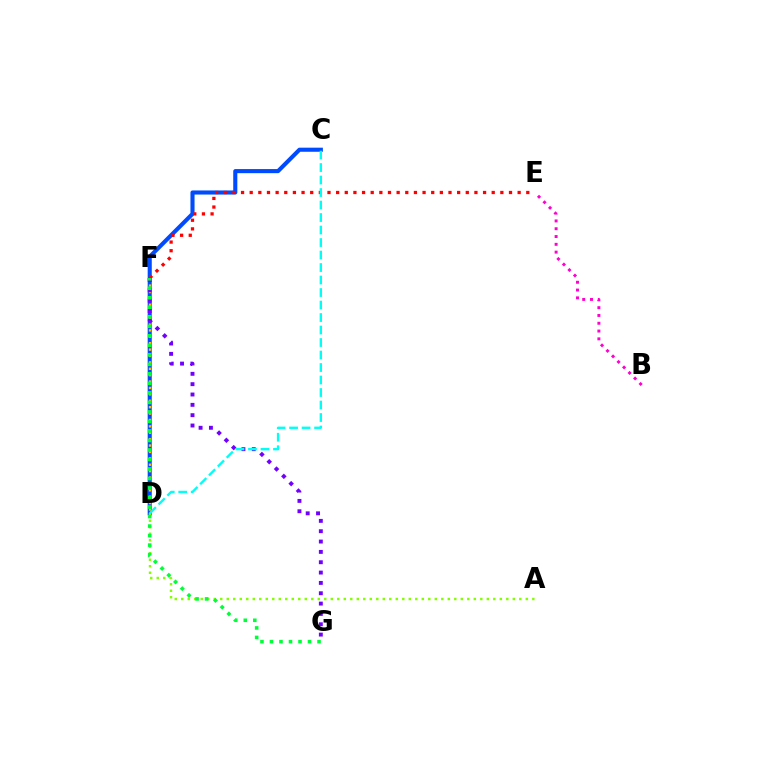{('B', 'E'): [{'color': '#ff00cf', 'line_style': 'dotted', 'thickness': 2.12}], ('C', 'D'): [{'color': '#004bff', 'line_style': 'solid', 'thickness': 2.95}, {'color': '#00fff6', 'line_style': 'dashed', 'thickness': 1.7}], ('A', 'D'): [{'color': '#84ff00', 'line_style': 'dotted', 'thickness': 1.77}], ('D', 'F'): [{'color': '#ffbd00', 'line_style': 'dotted', 'thickness': 1.74}], ('F', 'G'): [{'color': '#7200ff', 'line_style': 'dotted', 'thickness': 2.81}, {'color': '#00ff39', 'line_style': 'dotted', 'thickness': 2.58}], ('E', 'F'): [{'color': '#ff0000', 'line_style': 'dotted', 'thickness': 2.35}]}